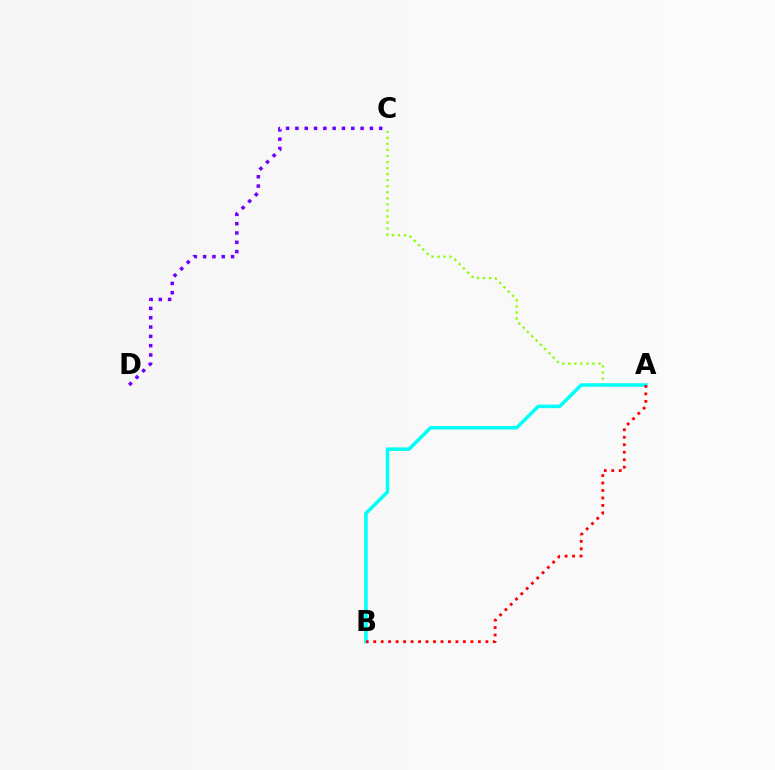{('A', 'C'): [{'color': '#84ff00', 'line_style': 'dotted', 'thickness': 1.64}], ('A', 'B'): [{'color': '#00fff6', 'line_style': 'solid', 'thickness': 2.54}, {'color': '#ff0000', 'line_style': 'dotted', 'thickness': 2.03}], ('C', 'D'): [{'color': '#7200ff', 'line_style': 'dotted', 'thickness': 2.53}]}